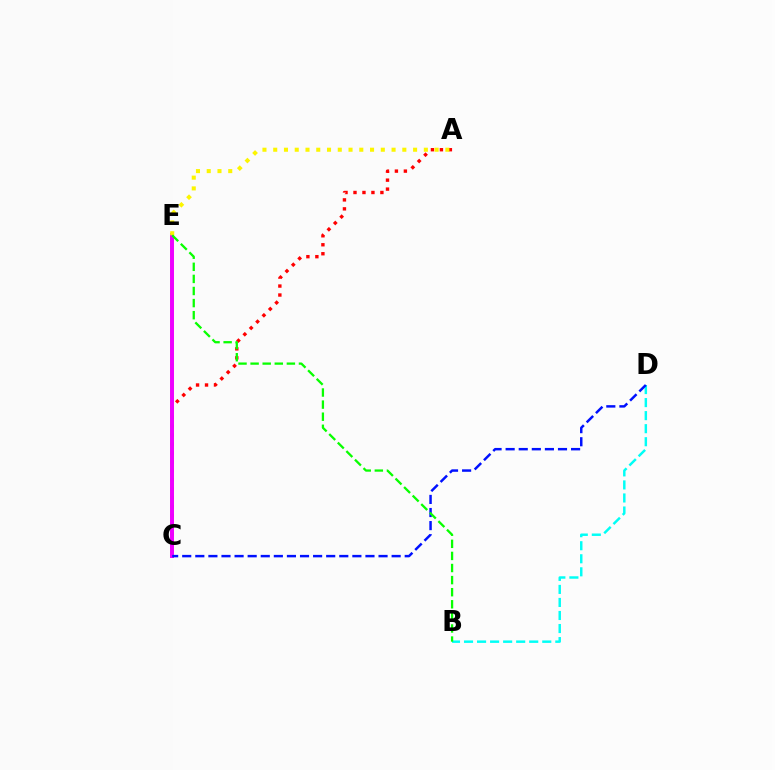{('B', 'D'): [{'color': '#00fff6', 'line_style': 'dashed', 'thickness': 1.77}], ('A', 'C'): [{'color': '#ff0000', 'line_style': 'dotted', 'thickness': 2.44}], ('C', 'E'): [{'color': '#ee00ff', 'line_style': 'solid', 'thickness': 2.85}], ('C', 'D'): [{'color': '#0010ff', 'line_style': 'dashed', 'thickness': 1.78}], ('A', 'E'): [{'color': '#fcf500', 'line_style': 'dotted', 'thickness': 2.92}], ('B', 'E'): [{'color': '#08ff00', 'line_style': 'dashed', 'thickness': 1.64}]}